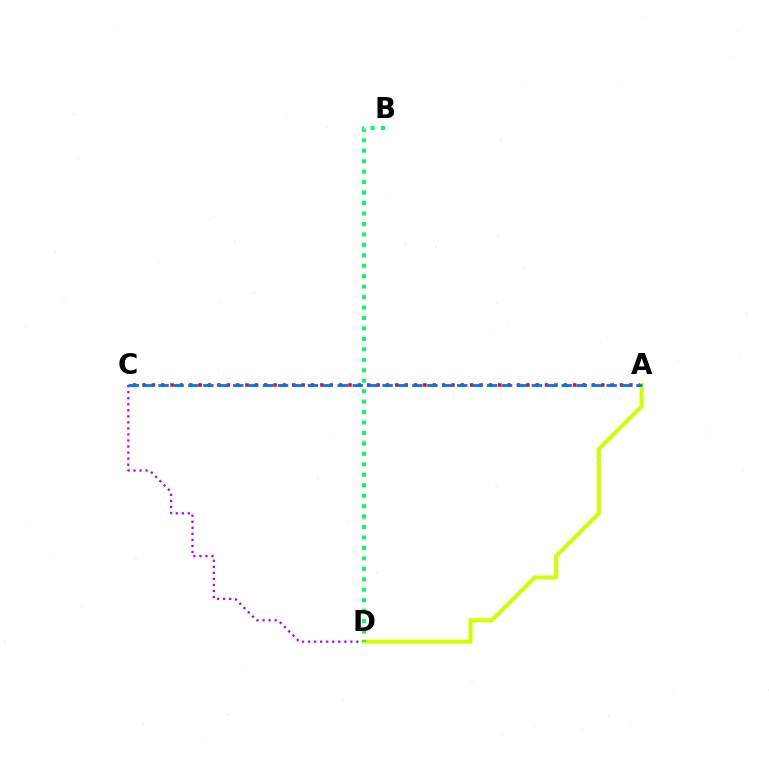{('A', 'C'): [{'color': '#ff0000', 'line_style': 'dotted', 'thickness': 2.54}, {'color': '#0074ff', 'line_style': 'dashed', 'thickness': 2.03}], ('C', 'D'): [{'color': '#b900ff', 'line_style': 'dotted', 'thickness': 1.64}], ('A', 'D'): [{'color': '#d1ff00', 'line_style': 'solid', 'thickness': 2.9}], ('B', 'D'): [{'color': '#00ff5c', 'line_style': 'dotted', 'thickness': 2.84}]}